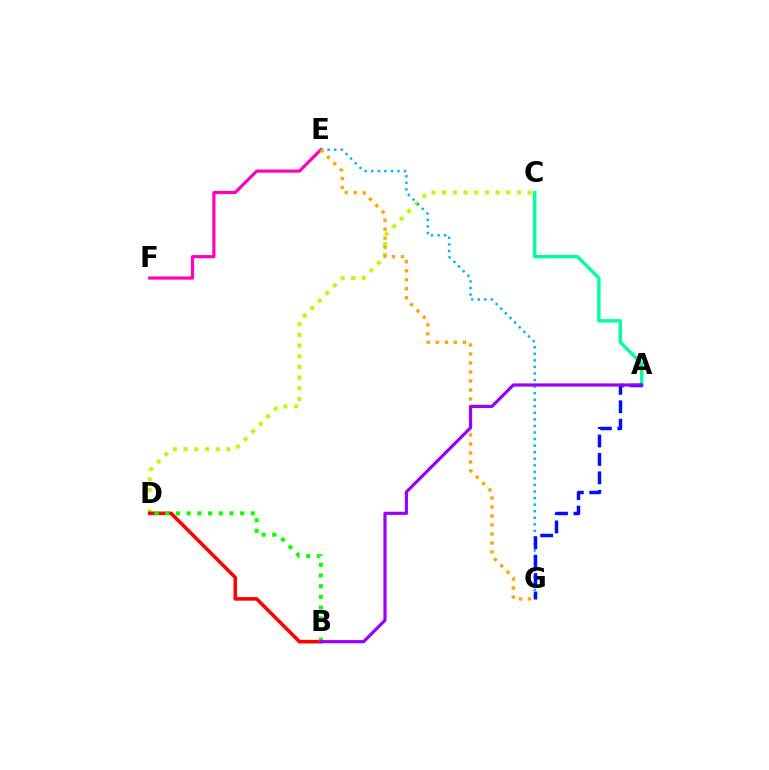{('C', 'D'): [{'color': '#b3ff00', 'line_style': 'dotted', 'thickness': 2.9}], ('A', 'C'): [{'color': '#00ff9d', 'line_style': 'solid', 'thickness': 2.46}], ('E', 'F'): [{'color': '#ff00bd', 'line_style': 'solid', 'thickness': 2.29}], ('E', 'G'): [{'color': '#00b5ff', 'line_style': 'dotted', 'thickness': 1.78}, {'color': '#ffa500', 'line_style': 'dotted', 'thickness': 2.44}], ('B', 'D'): [{'color': '#ff0000', 'line_style': 'solid', 'thickness': 2.57}, {'color': '#08ff00', 'line_style': 'dotted', 'thickness': 2.91}], ('A', 'G'): [{'color': '#0010ff', 'line_style': 'dashed', 'thickness': 2.5}], ('A', 'B'): [{'color': '#9b00ff', 'line_style': 'solid', 'thickness': 2.29}]}